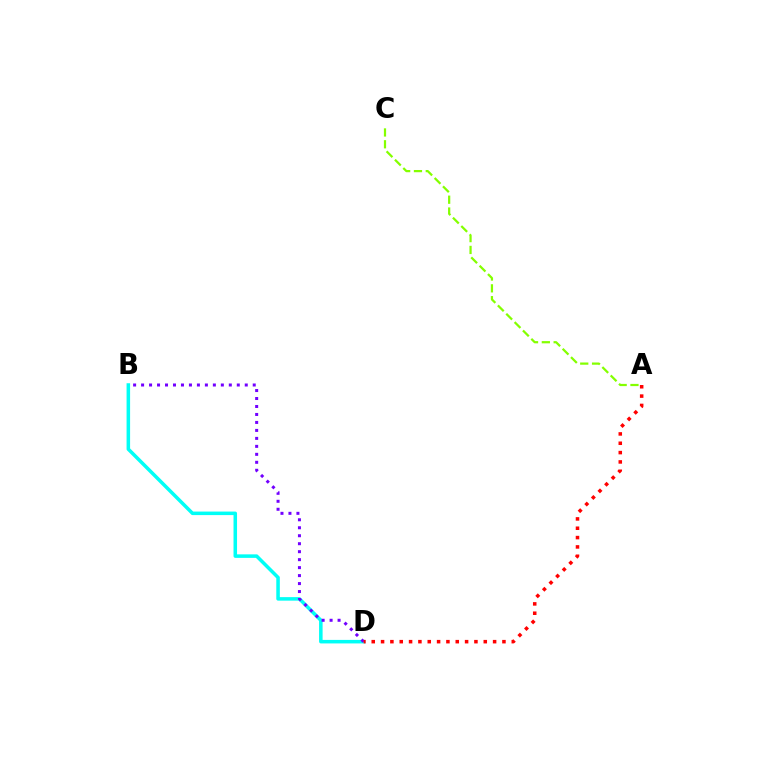{('B', 'D'): [{'color': '#00fff6', 'line_style': 'solid', 'thickness': 2.54}, {'color': '#7200ff', 'line_style': 'dotted', 'thickness': 2.17}], ('A', 'C'): [{'color': '#84ff00', 'line_style': 'dashed', 'thickness': 1.61}], ('A', 'D'): [{'color': '#ff0000', 'line_style': 'dotted', 'thickness': 2.54}]}